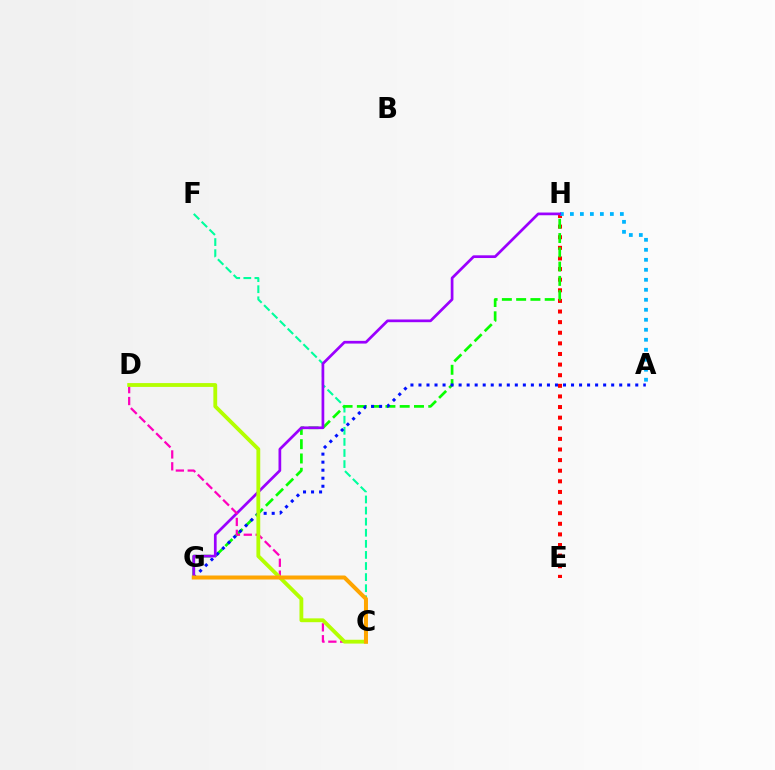{('C', 'F'): [{'color': '#00ff9d', 'line_style': 'dashed', 'thickness': 1.51}], ('E', 'H'): [{'color': '#ff0000', 'line_style': 'dotted', 'thickness': 2.88}], ('G', 'H'): [{'color': '#08ff00', 'line_style': 'dashed', 'thickness': 1.94}, {'color': '#9b00ff', 'line_style': 'solid', 'thickness': 1.95}], ('A', 'G'): [{'color': '#0010ff', 'line_style': 'dotted', 'thickness': 2.18}], ('A', 'H'): [{'color': '#00b5ff', 'line_style': 'dotted', 'thickness': 2.72}], ('C', 'D'): [{'color': '#ff00bd', 'line_style': 'dashed', 'thickness': 1.61}, {'color': '#b3ff00', 'line_style': 'solid', 'thickness': 2.75}], ('C', 'G'): [{'color': '#ffa500', 'line_style': 'solid', 'thickness': 2.88}]}